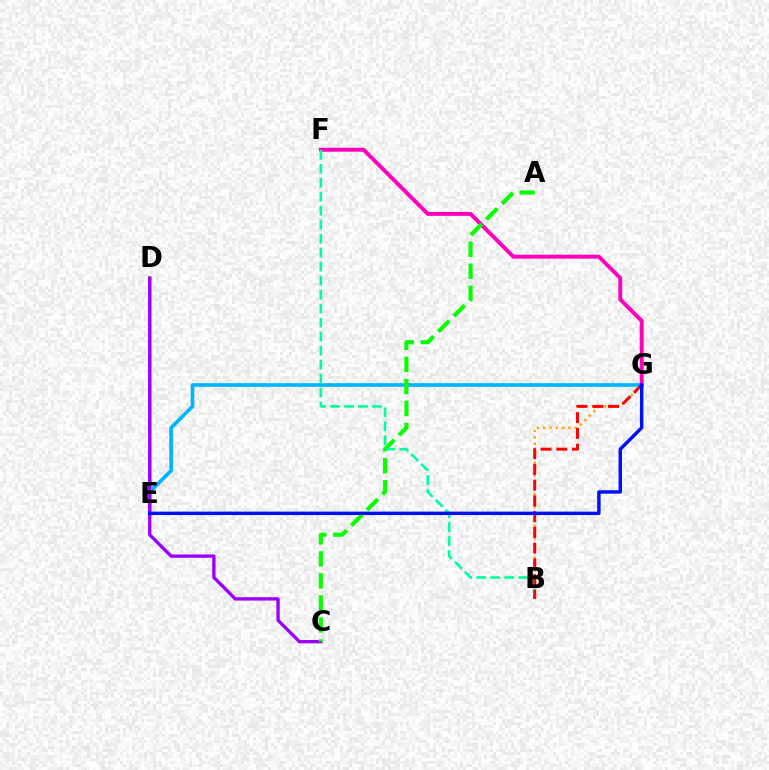{('E', 'G'): [{'color': '#00b5ff', 'line_style': 'solid', 'thickness': 2.65}, {'color': '#0010ff', 'line_style': 'solid', 'thickness': 2.47}], ('F', 'G'): [{'color': '#ff00bd', 'line_style': 'solid', 'thickness': 2.82}], ('B', 'G'): [{'color': '#ffa500', 'line_style': 'dotted', 'thickness': 1.72}, {'color': '#ff0000', 'line_style': 'dashed', 'thickness': 2.14}], ('D', 'E'): [{'color': '#b3ff00', 'line_style': 'solid', 'thickness': 2.69}], ('C', 'D'): [{'color': '#9b00ff', 'line_style': 'solid', 'thickness': 2.39}], ('A', 'C'): [{'color': '#08ff00', 'line_style': 'dashed', 'thickness': 2.99}], ('B', 'F'): [{'color': '#00ff9d', 'line_style': 'dashed', 'thickness': 1.9}]}